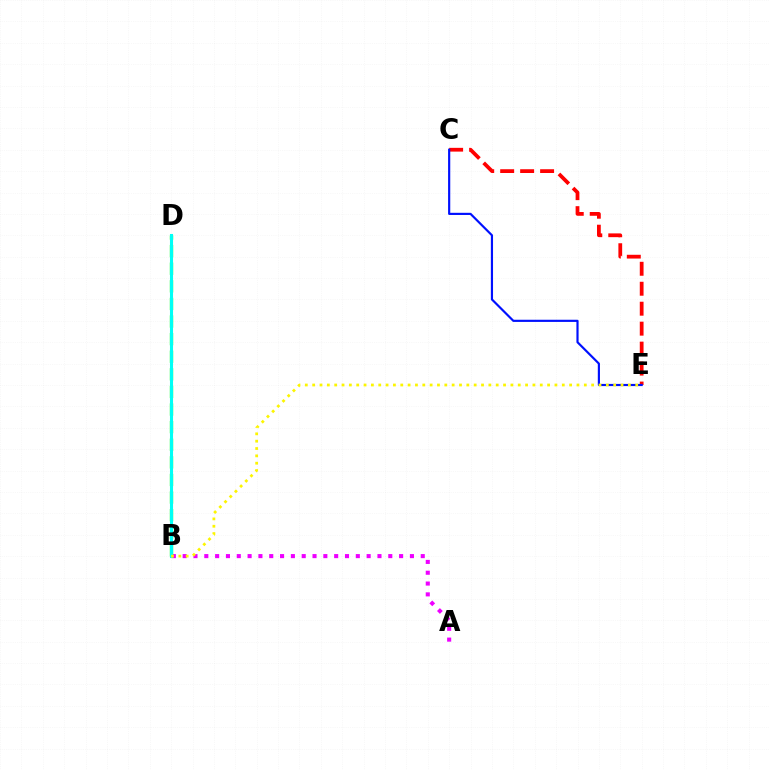{('A', 'B'): [{'color': '#ee00ff', 'line_style': 'dotted', 'thickness': 2.94}], ('C', 'E'): [{'color': '#ff0000', 'line_style': 'dashed', 'thickness': 2.71}, {'color': '#0010ff', 'line_style': 'solid', 'thickness': 1.56}], ('B', 'D'): [{'color': '#08ff00', 'line_style': 'dashed', 'thickness': 2.39}, {'color': '#00fff6', 'line_style': 'solid', 'thickness': 2.22}], ('B', 'E'): [{'color': '#fcf500', 'line_style': 'dotted', 'thickness': 1.99}]}